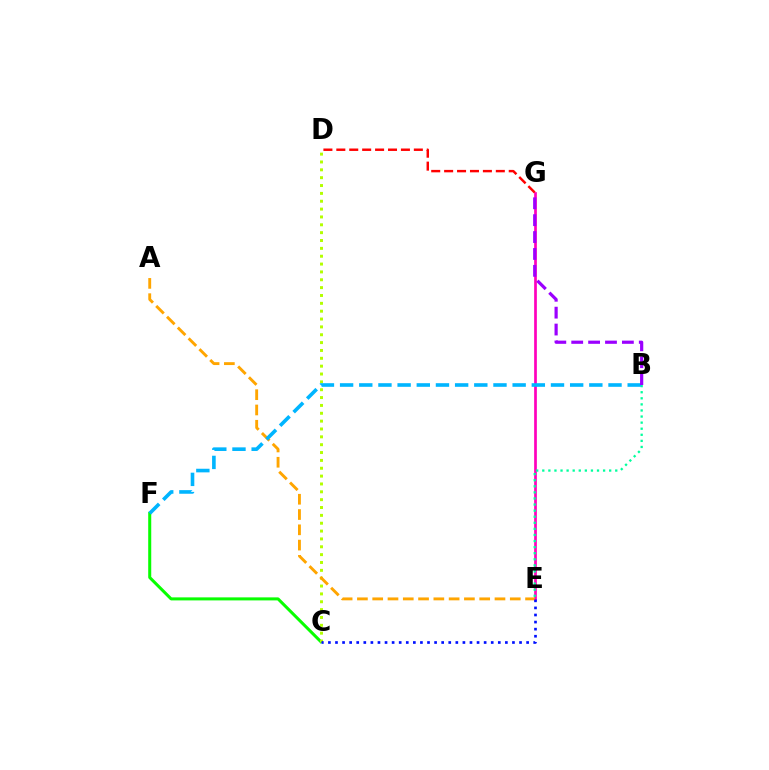{('E', 'G'): [{'color': '#ff00bd', 'line_style': 'solid', 'thickness': 1.95}], ('D', 'G'): [{'color': '#ff0000', 'line_style': 'dashed', 'thickness': 1.76}], ('C', 'F'): [{'color': '#08ff00', 'line_style': 'solid', 'thickness': 2.18}], ('C', 'D'): [{'color': '#b3ff00', 'line_style': 'dotted', 'thickness': 2.13}], ('A', 'E'): [{'color': '#ffa500', 'line_style': 'dashed', 'thickness': 2.08}], ('B', 'E'): [{'color': '#00ff9d', 'line_style': 'dotted', 'thickness': 1.65}], ('C', 'E'): [{'color': '#0010ff', 'line_style': 'dotted', 'thickness': 1.92}], ('B', 'F'): [{'color': '#00b5ff', 'line_style': 'dashed', 'thickness': 2.6}], ('B', 'G'): [{'color': '#9b00ff', 'line_style': 'dashed', 'thickness': 2.29}]}